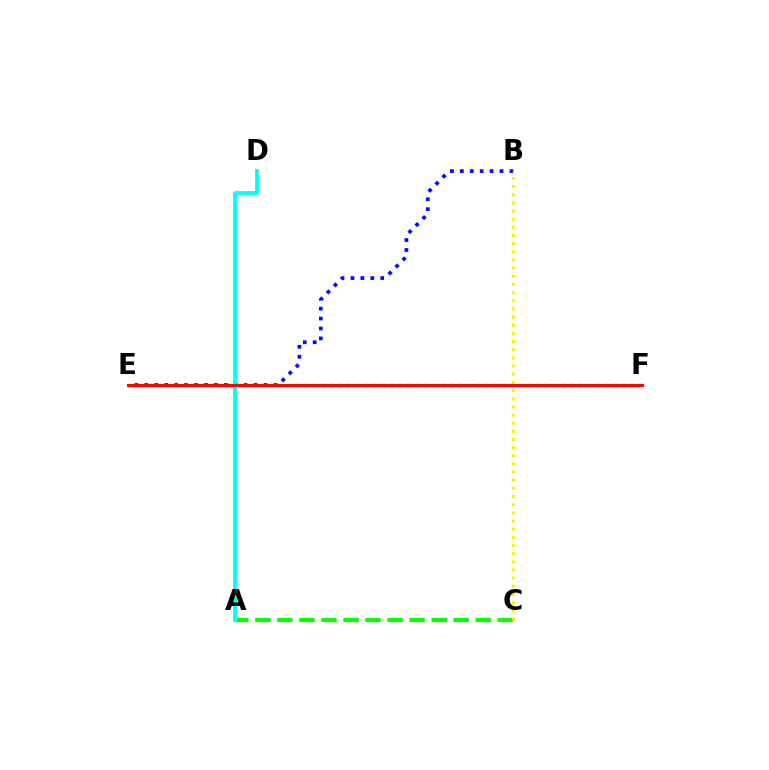{('B', 'E'): [{'color': '#0010ff', 'line_style': 'dotted', 'thickness': 2.7}], ('A', 'C'): [{'color': '#08ff00', 'line_style': 'dashed', 'thickness': 2.99}], ('B', 'C'): [{'color': '#fcf500', 'line_style': 'dotted', 'thickness': 2.22}], ('E', 'F'): [{'color': '#ee00ff', 'line_style': 'dotted', 'thickness': 2.33}, {'color': '#ff0000', 'line_style': 'solid', 'thickness': 2.21}], ('A', 'D'): [{'color': '#00fff6', 'line_style': 'solid', 'thickness': 2.74}]}